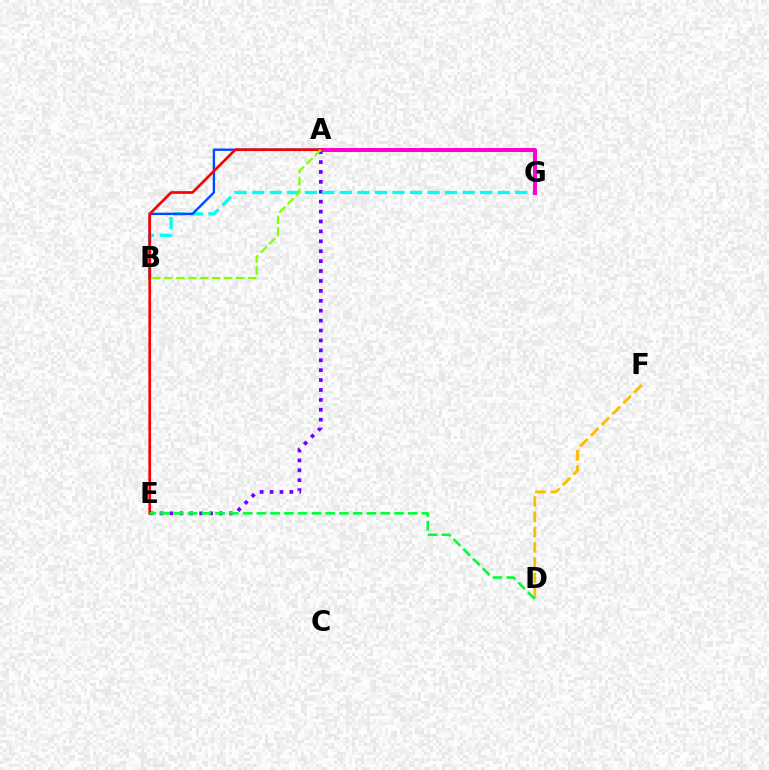{('A', 'E'): [{'color': '#7200ff', 'line_style': 'dotted', 'thickness': 2.69}, {'color': '#ff0000', 'line_style': 'solid', 'thickness': 1.93}], ('B', 'G'): [{'color': '#00fff6', 'line_style': 'dashed', 'thickness': 2.38}], ('A', 'B'): [{'color': '#004bff', 'line_style': 'solid', 'thickness': 1.7}, {'color': '#84ff00', 'line_style': 'dashed', 'thickness': 1.62}], ('D', 'F'): [{'color': '#ffbd00', 'line_style': 'dashed', 'thickness': 2.07}], ('A', 'G'): [{'color': '#ff00cf', 'line_style': 'solid', 'thickness': 2.89}], ('D', 'E'): [{'color': '#00ff39', 'line_style': 'dashed', 'thickness': 1.87}]}